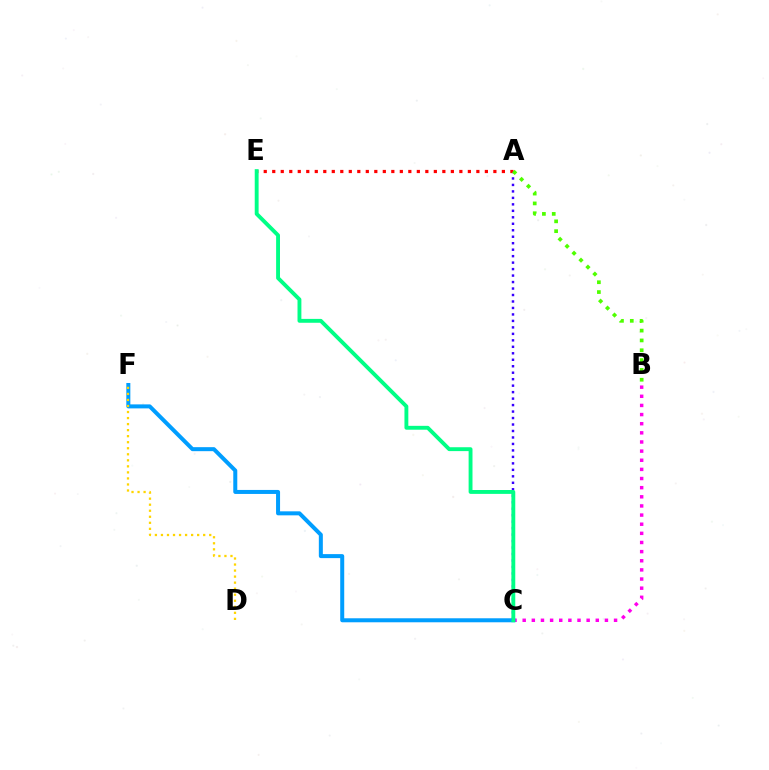{('B', 'C'): [{'color': '#ff00ed', 'line_style': 'dotted', 'thickness': 2.48}], ('C', 'F'): [{'color': '#009eff', 'line_style': 'solid', 'thickness': 2.88}], ('A', 'C'): [{'color': '#3700ff', 'line_style': 'dotted', 'thickness': 1.76}], ('A', 'E'): [{'color': '#ff0000', 'line_style': 'dotted', 'thickness': 2.31}], ('C', 'E'): [{'color': '#00ff86', 'line_style': 'solid', 'thickness': 2.79}], ('A', 'B'): [{'color': '#4fff00', 'line_style': 'dotted', 'thickness': 2.67}], ('D', 'F'): [{'color': '#ffd500', 'line_style': 'dotted', 'thickness': 1.64}]}